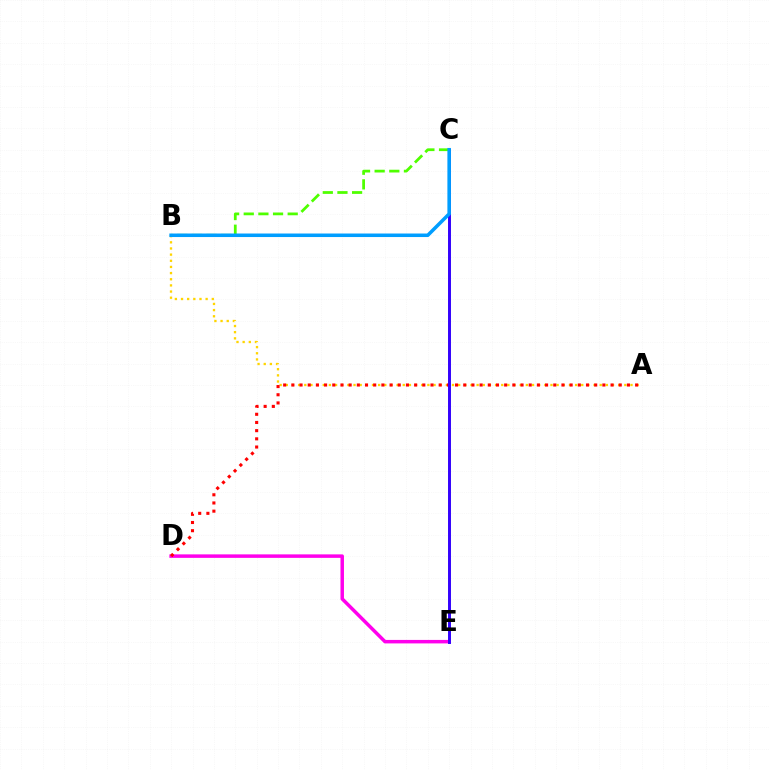{('A', 'B'): [{'color': '#ffd500', 'line_style': 'dotted', 'thickness': 1.67}], ('C', 'E'): [{'color': '#00ff86', 'line_style': 'solid', 'thickness': 1.96}, {'color': '#3700ff', 'line_style': 'solid', 'thickness': 2.11}], ('D', 'E'): [{'color': '#ff00ed', 'line_style': 'solid', 'thickness': 2.51}], ('A', 'D'): [{'color': '#ff0000', 'line_style': 'dotted', 'thickness': 2.22}], ('B', 'C'): [{'color': '#4fff00', 'line_style': 'dashed', 'thickness': 1.99}, {'color': '#009eff', 'line_style': 'solid', 'thickness': 2.55}]}